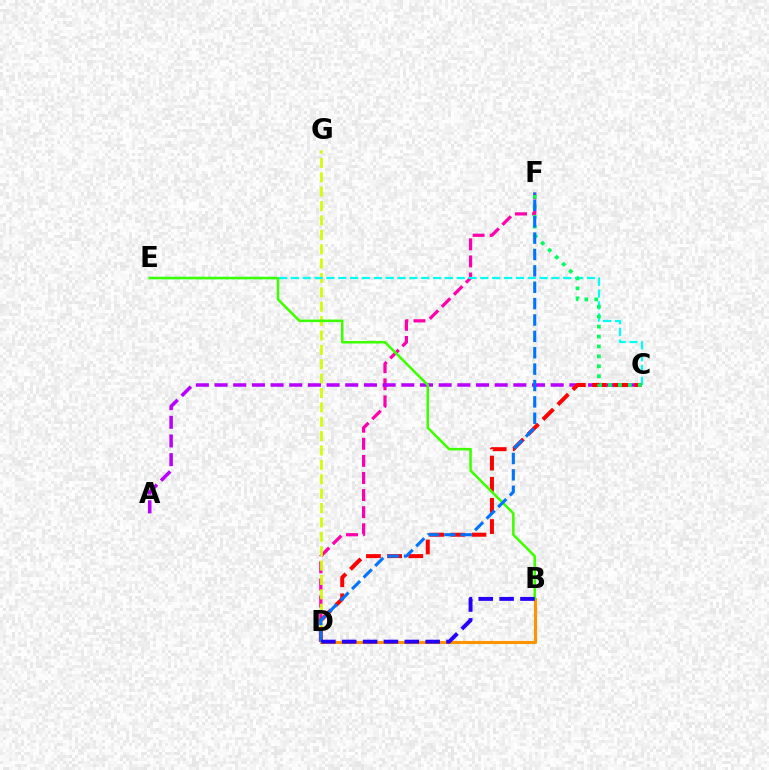{('D', 'F'): [{'color': '#ff00ac', 'line_style': 'dashed', 'thickness': 2.32}, {'color': '#0074ff', 'line_style': 'dashed', 'thickness': 2.22}], ('B', 'D'): [{'color': '#ff9400', 'line_style': 'solid', 'thickness': 2.22}, {'color': '#2500ff', 'line_style': 'dashed', 'thickness': 2.83}], ('D', 'G'): [{'color': '#d1ff00', 'line_style': 'dashed', 'thickness': 1.95}], ('A', 'C'): [{'color': '#b900ff', 'line_style': 'dashed', 'thickness': 2.54}], ('C', 'E'): [{'color': '#00fff6', 'line_style': 'dashed', 'thickness': 1.61}], ('C', 'D'): [{'color': '#ff0000', 'line_style': 'dashed', 'thickness': 2.87}], ('B', 'E'): [{'color': '#3dff00', 'line_style': 'solid', 'thickness': 1.83}], ('C', 'F'): [{'color': '#00ff5c', 'line_style': 'dotted', 'thickness': 2.7}]}